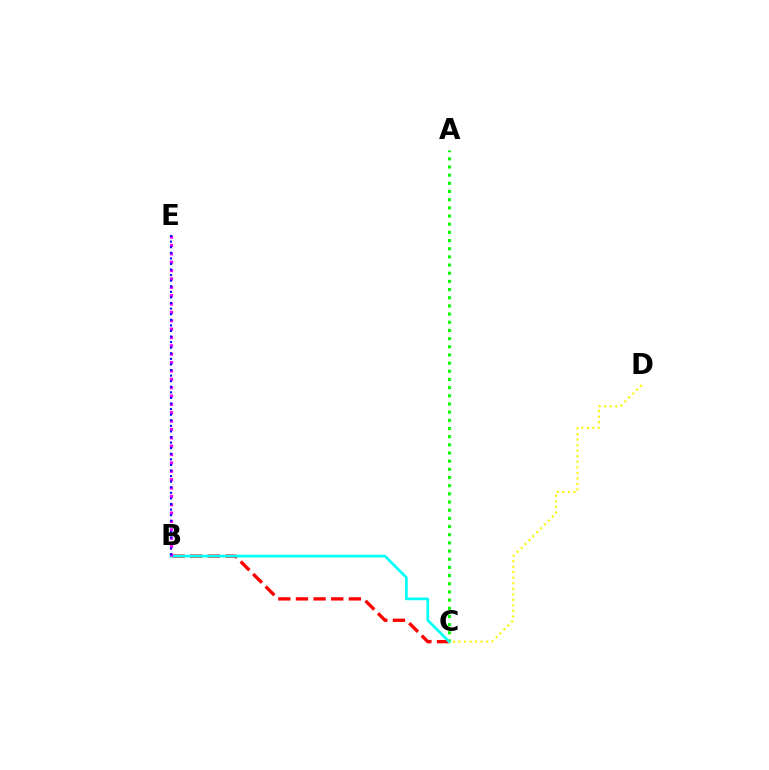{('B', 'C'): [{'color': '#ff0000', 'line_style': 'dashed', 'thickness': 2.4}, {'color': '#00fff6', 'line_style': 'solid', 'thickness': 1.92}], ('A', 'C'): [{'color': '#08ff00', 'line_style': 'dotted', 'thickness': 2.22}], ('B', 'E'): [{'color': '#ee00ff', 'line_style': 'dotted', 'thickness': 2.27}, {'color': '#0010ff', 'line_style': 'dotted', 'thickness': 1.52}], ('C', 'D'): [{'color': '#fcf500', 'line_style': 'dotted', 'thickness': 1.5}]}